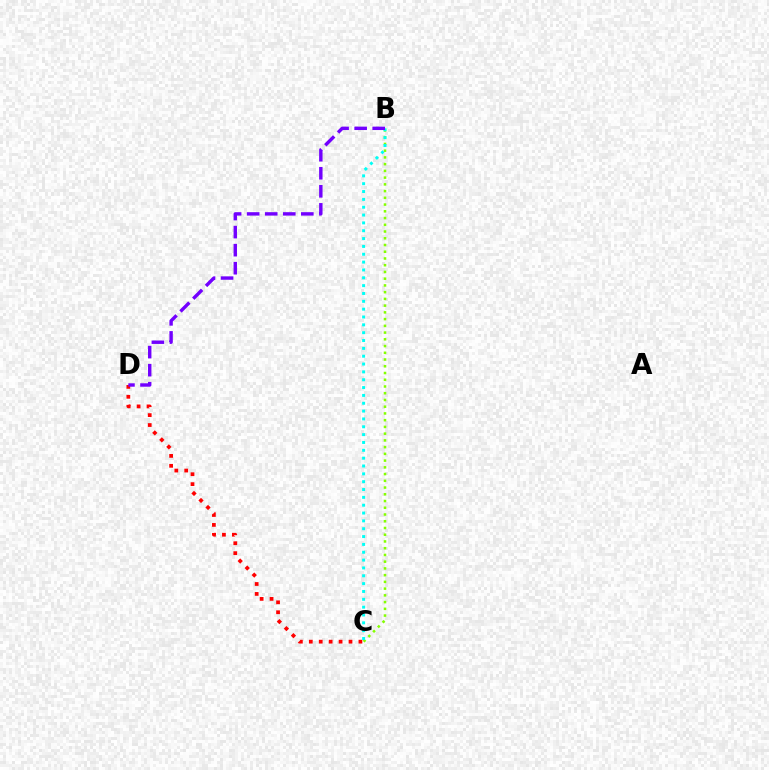{('C', 'D'): [{'color': '#ff0000', 'line_style': 'dotted', 'thickness': 2.7}], ('B', 'C'): [{'color': '#84ff00', 'line_style': 'dotted', 'thickness': 1.83}, {'color': '#00fff6', 'line_style': 'dotted', 'thickness': 2.13}], ('B', 'D'): [{'color': '#7200ff', 'line_style': 'dashed', 'thickness': 2.45}]}